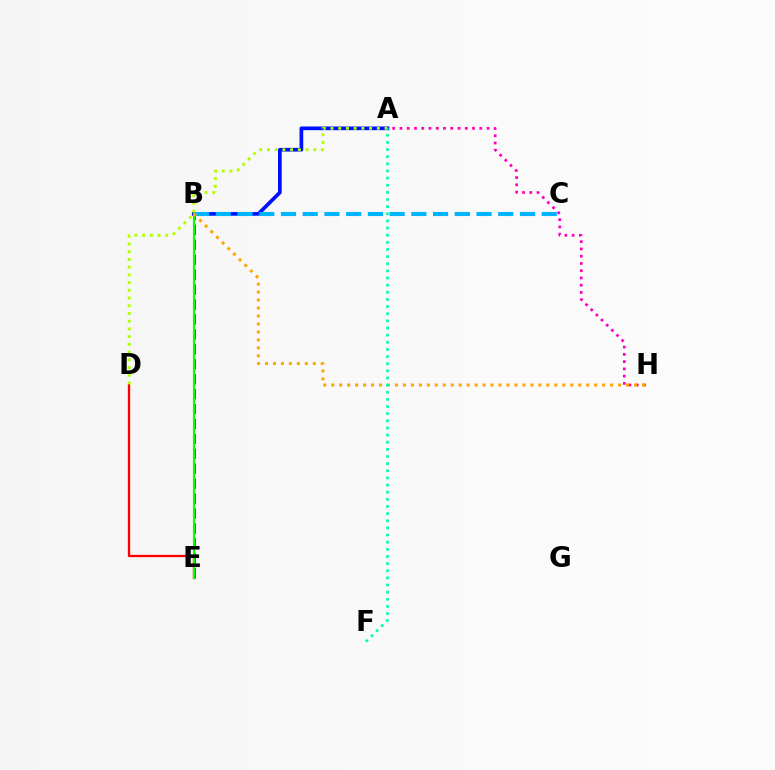{('A', 'B'): [{'color': '#0010ff', 'line_style': 'solid', 'thickness': 2.66}], ('A', 'H'): [{'color': '#ff00bd', 'line_style': 'dotted', 'thickness': 1.97}], ('B', 'C'): [{'color': '#00b5ff', 'line_style': 'dashed', 'thickness': 2.95}], ('D', 'E'): [{'color': '#ff0000', 'line_style': 'solid', 'thickness': 1.66}], ('B', 'E'): [{'color': '#9b00ff', 'line_style': 'dashed', 'thickness': 2.03}, {'color': '#08ff00', 'line_style': 'solid', 'thickness': 1.56}], ('B', 'H'): [{'color': '#ffa500', 'line_style': 'dotted', 'thickness': 2.16}], ('A', 'D'): [{'color': '#b3ff00', 'line_style': 'dotted', 'thickness': 2.1}], ('A', 'F'): [{'color': '#00ff9d', 'line_style': 'dotted', 'thickness': 1.94}]}